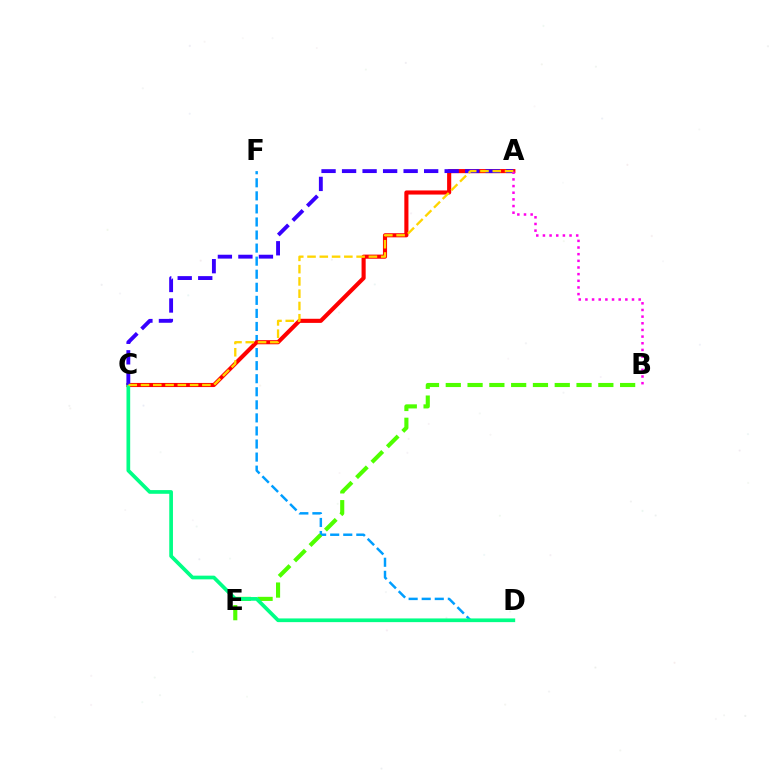{('D', 'F'): [{'color': '#009eff', 'line_style': 'dashed', 'thickness': 1.77}], ('B', 'E'): [{'color': '#4fff00', 'line_style': 'dashed', 'thickness': 2.96}], ('A', 'C'): [{'color': '#ff0000', 'line_style': 'solid', 'thickness': 2.96}, {'color': '#3700ff', 'line_style': 'dashed', 'thickness': 2.79}, {'color': '#ffd500', 'line_style': 'dashed', 'thickness': 1.67}], ('C', 'D'): [{'color': '#00ff86', 'line_style': 'solid', 'thickness': 2.66}], ('A', 'B'): [{'color': '#ff00ed', 'line_style': 'dotted', 'thickness': 1.81}]}